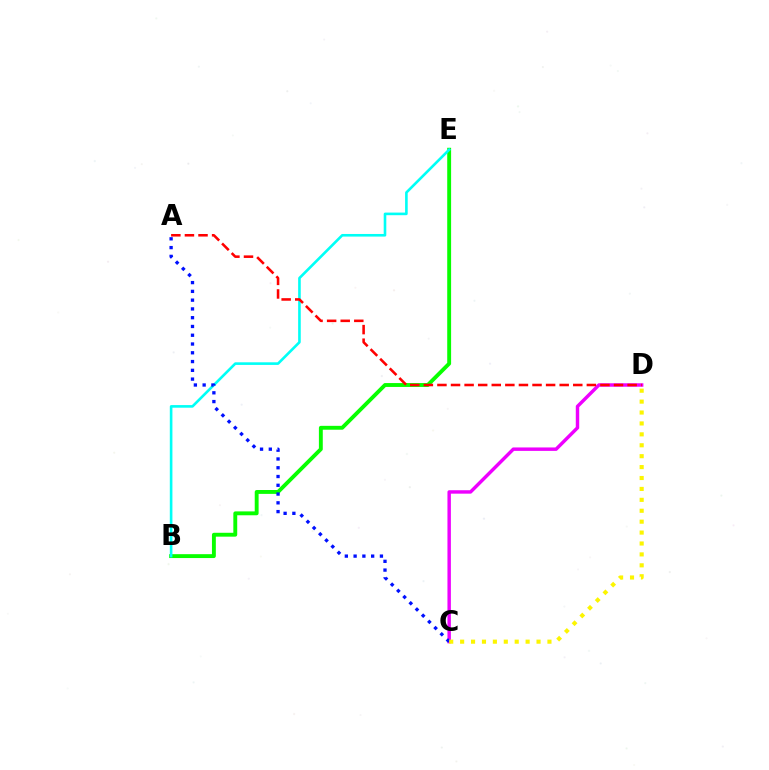{('B', 'E'): [{'color': '#08ff00', 'line_style': 'solid', 'thickness': 2.79}, {'color': '#00fff6', 'line_style': 'solid', 'thickness': 1.88}], ('C', 'D'): [{'color': '#ee00ff', 'line_style': 'solid', 'thickness': 2.47}, {'color': '#fcf500', 'line_style': 'dotted', 'thickness': 2.97}], ('A', 'C'): [{'color': '#0010ff', 'line_style': 'dotted', 'thickness': 2.38}], ('A', 'D'): [{'color': '#ff0000', 'line_style': 'dashed', 'thickness': 1.85}]}